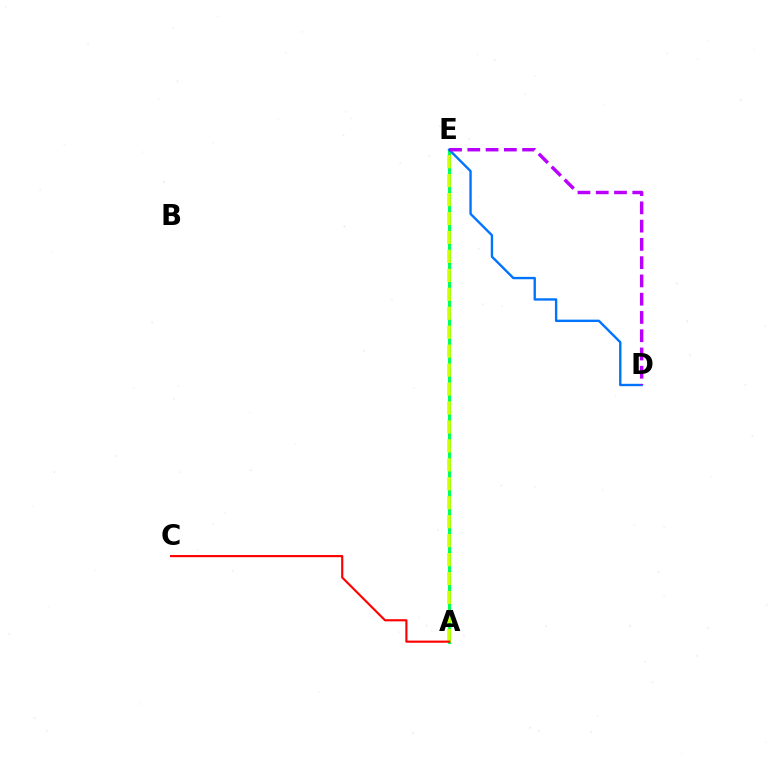{('A', 'E'): [{'color': '#00ff5c', 'line_style': 'solid', 'thickness': 2.21}, {'color': '#d1ff00', 'line_style': 'dashed', 'thickness': 2.57}], ('D', 'E'): [{'color': '#0074ff', 'line_style': 'solid', 'thickness': 1.71}, {'color': '#b900ff', 'line_style': 'dashed', 'thickness': 2.48}], ('A', 'C'): [{'color': '#ff0000', 'line_style': 'solid', 'thickness': 1.55}]}